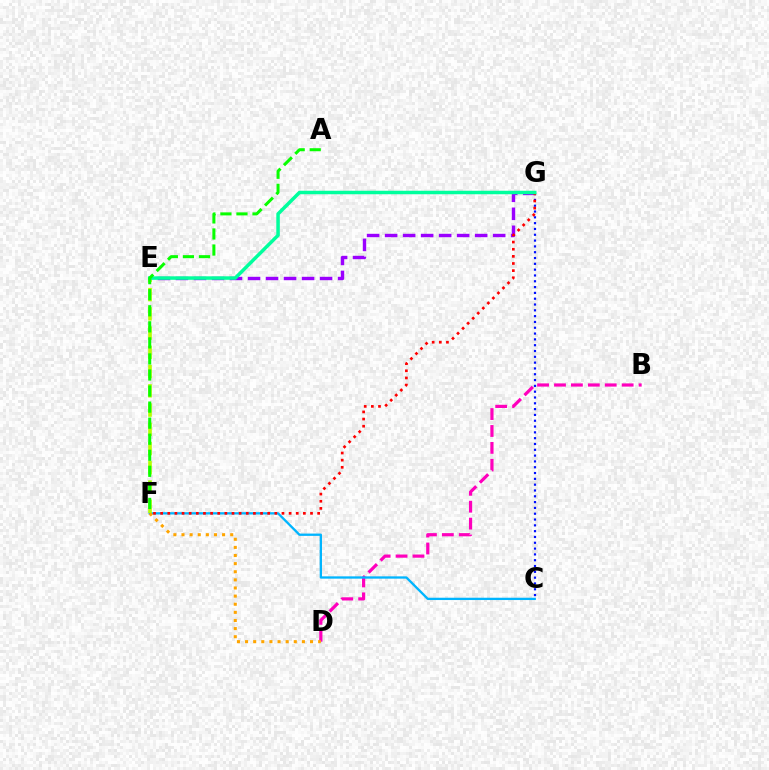{('B', 'D'): [{'color': '#ff00bd', 'line_style': 'dashed', 'thickness': 2.3}], ('C', 'G'): [{'color': '#0010ff', 'line_style': 'dotted', 'thickness': 1.58}], ('E', 'G'): [{'color': '#9b00ff', 'line_style': 'dashed', 'thickness': 2.45}, {'color': '#00ff9d', 'line_style': 'solid', 'thickness': 2.52}], ('C', 'F'): [{'color': '#00b5ff', 'line_style': 'solid', 'thickness': 1.66}], ('F', 'G'): [{'color': '#ff0000', 'line_style': 'dotted', 'thickness': 1.94}], ('D', 'F'): [{'color': '#ffa500', 'line_style': 'dotted', 'thickness': 2.21}], ('E', 'F'): [{'color': '#b3ff00', 'line_style': 'dashed', 'thickness': 2.61}], ('A', 'F'): [{'color': '#08ff00', 'line_style': 'dashed', 'thickness': 2.18}]}